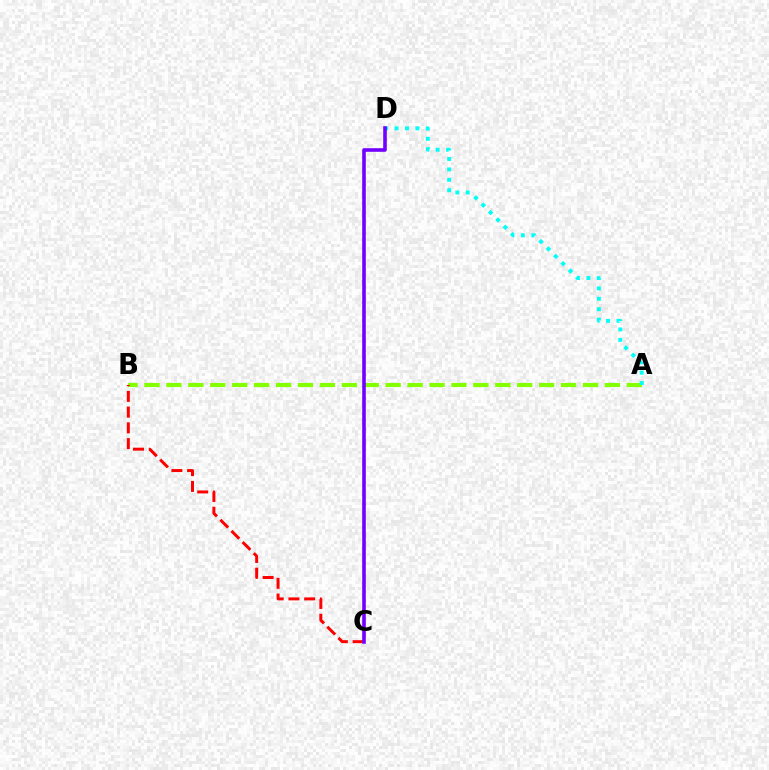{('A', 'B'): [{'color': '#84ff00', 'line_style': 'dashed', 'thickness': 2.98}], ('B', 'C'): [{'color': '#ff0000', 'line_style': 'dashed', 'thickness': 2.14}], ('A', 'D'): [{'color': '#00fff6', 'line_style': 'dotted', 'thickness': 2.83}], ('C', 'D'): [{'color': '#7200ff', 'line_style': 'solid', 'thickness': 2.6}]}